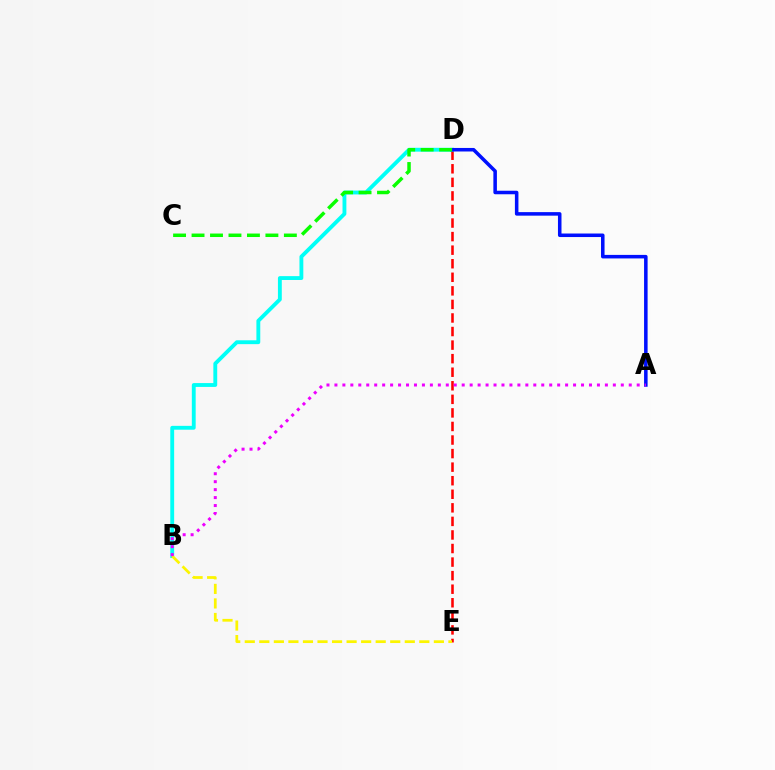{('D', 'E'): [{'color': '#ff0000', 'line_style': 'dashed', 'thickness': 1.84}], ('B', 'D'): [{'color': '#00fff6', 'line_style': 'solid', 'thickness': 2.78}], ('B', 'E'): [{'color': '#fcf500', 'line_style': 'dashed', 'thickness': 1.98}], ('A', 'D'): [{'color': '#0010ff', 'line_style': 'solid', 'thickness': 2.54}], ('C', 'D'): [{'color': '#08ff00', 'line_style': 'dashed', 'thickness': 2.51}], ('A', 'B'): [{'color': '#ee00ff', 'line_style': 'dotted', 'thickness': 2.16}]}